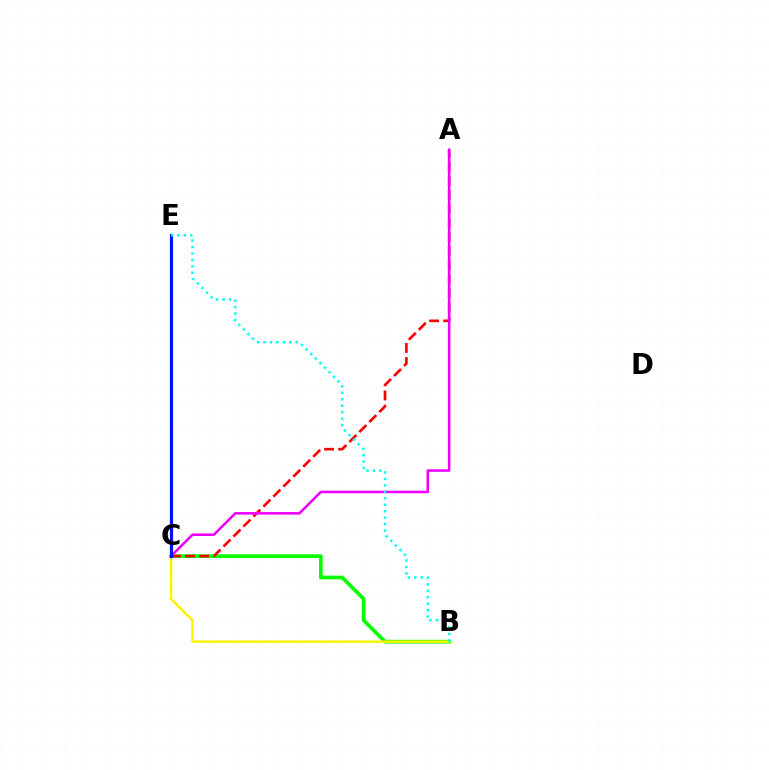{('B', 'C'): [{'color': '#08ff00', 'line_style': 'solid', 'thickness': 2.66}, {'color': '#fcf500', 'line_style': 'solid', 'thickness': 1.76}], ('A', 'C'): [{'color': '#ff0000', 'line_style': 'dashed', 'thickness': 1.91}, {'color': '#ee00ff', 'line_style': 'solid', 'thickness': 1.84}], ('C', 'E'): [{'color': '#0010ff', 'line_style': 'solid', 'thickness': 2.31}], ('B', 'E'): [{'color': '#00fff6', 'line_style': 'dotted', 'thickness': 1.76}]}